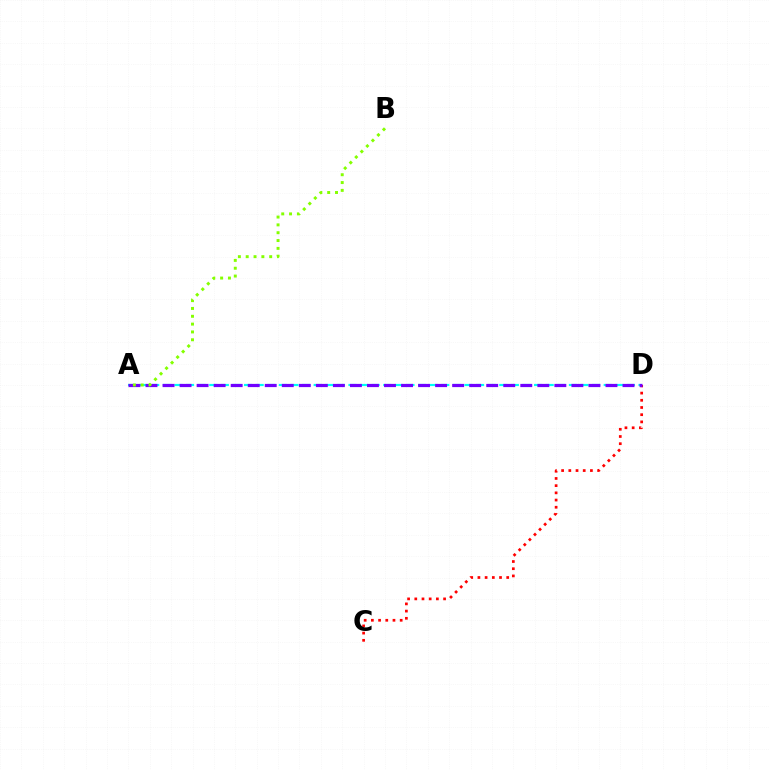{('A', 'D'): [{'color': '#00fff6', 'line_style': 'dashed', 'thickness': 1.58}, {'color': '#7200ff', 'line_style': 'dashed', 'thickness': 2.31}], ('C', 'D'): [{'color': '#ff0000', 'line_style': 'dotted', 'thickness': 1.96}], ('A', 'B'): [{'color': '#84ff00', 'line_style': 'dotted', 'thickness': 2.13}]}